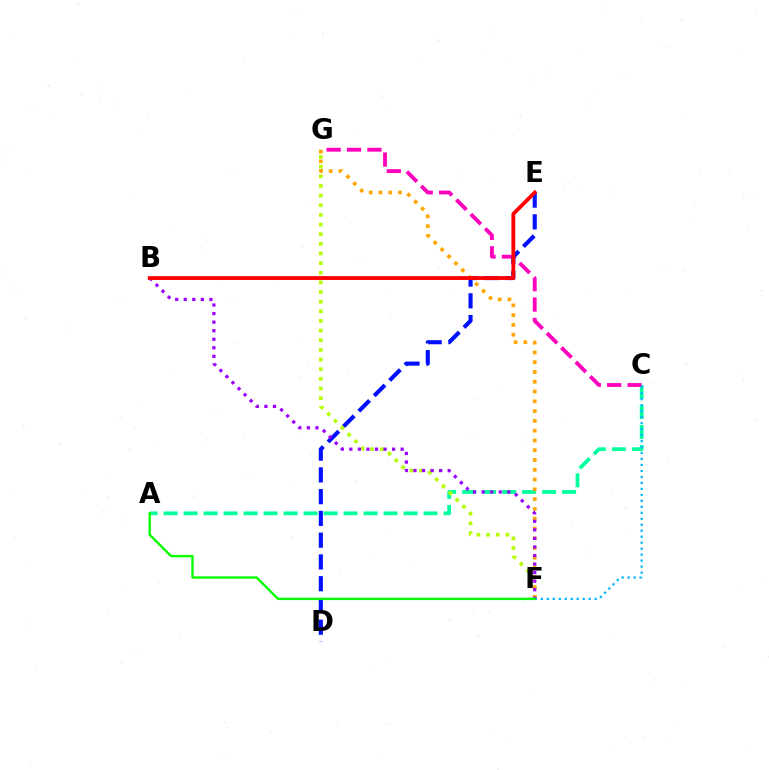{('A', 'C'): [{'color': '#00ff9d', 'line_style': 'dashed', 'thickness': 2.72}], ('C', 'G'): [{'color': '#ff00bd', 'line_style': 'dashed', 'thickness': 2.77}], ('D', 'E'): [{'color': '#0010ff', 'line_style': 'dashed', 'thickness': 2.96}], ('F', 'G'): [{'color': '#b3ff00', 'line_style': 'dotted', 'thickness': 2.62}, {'color': '#ffa500', 'line_style': 'dotted', 'thickness': 2.66}], ('C', 'F'): [{'color': '#00b5ff', 'line_style': 'dotted', 'thickness': 1.62}], ('B', 'F'): [{'color': '#9b00ff', 'line_style': 'dotted', 'thickness': 2.32}], ('B', 'E'): [{'color': '#ff0000', 'line_style': 'solid', 'thickness': 2.74}], ('A', 'F'): [{'color': '#08ff00', 'line_style': 'solid', 'thickness': 1.72}]}